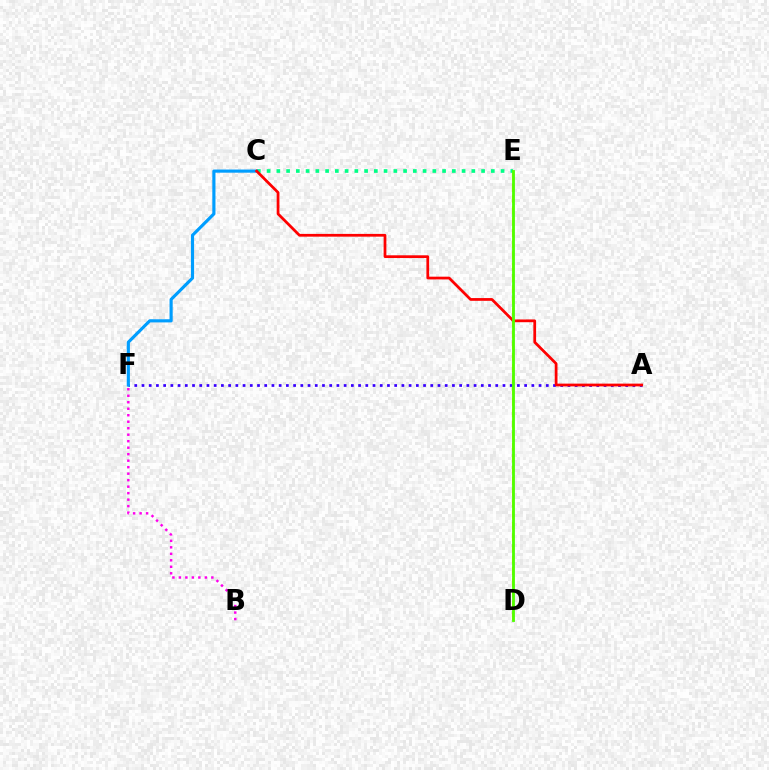{('B', 'F'): [{'color': '#ff00ed', 'line_style': 'dotted', 'thickness': 1.76}], ('A', 'F'): [{'color': '#3700ff', 'line_style': 'dotted', 'thickness': 1.96}], ('C', 'E'): [{'color': '#00ff86', 'line_style': 'dotted', 'thickness': 2.65}], ('D', 'E'): [{'color': '#ffd500', 'line_style': 'dashed', 'thickness': 1.53}, {'color': '#4fff00', 'line_style': 'solid', 'thickness': 2.03}], ('C', 'F'): [{'color': '#009eff', 'line_style': 'solid', 'thickness': 2.27}], ('A', 'C'): [{'color': '#ff0000', 'line_style': 'solid', 'thickness': 1.98}]}